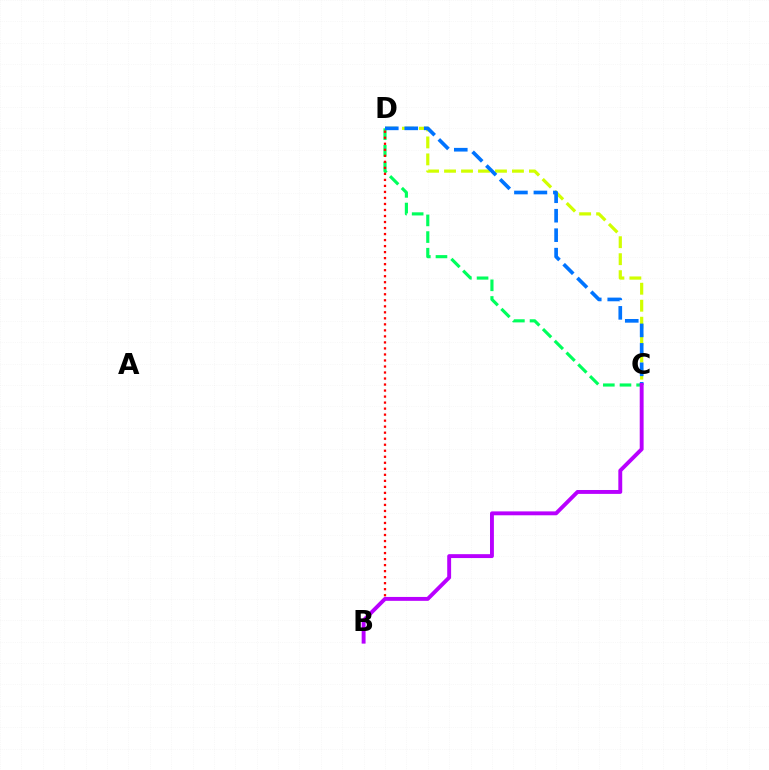{('C', 'D'): [{'color': '#d1ff00', 'line_style': 'dashed', 'thickness': 2.31}, {'color': '#00ff5c', 'line_style': 'dashed', 'thickness': 2.26}, {'color': '#0074ff', 'line_style': 'dashed', 'thickness': 2.64}], ('B', 'D'): [{'color': '#ff0000', 'line_style': 'dotted', 'thickness': 1.64}], ('B', 'C'): [{'color': '#b900ff', 'line_style': 'solid', 'thickness': 2.8}]}